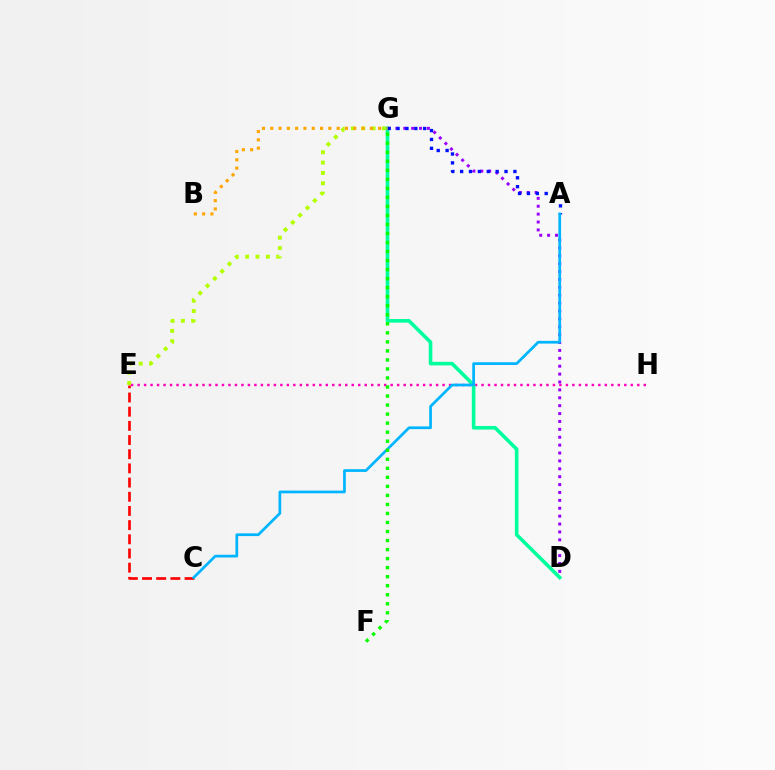{('D', 'G'): [{'color': '#9b00ff', 'line_style': 'dotted', 'thickness': 2.14}, {'color': '#00ff9d', 'line_style': 'solid', 'thickness': 2.59}], ('E', 'G'): [{'color': '#b3ff00', 'line_style': 'dotted', 'thickness': 2.81}], ('E', 'H'): [{'color': '#ff00bd', 'line_style': 'dotted', 'thickness': 1.76}], ('A', 'G'): [{'color': '#0010ff', 'line_style': 'dotted', 'thickness': 2.41}], ('B', 'G'): [{'color': '#ffa500', 'line_style': 'dotted', 'thickness': 2.26}], ('C', 'E'): [{'color': '#ff0000', 'line_style': 'dashed', 'thickness': 1.93}], ('A', 'C'): [{'color': '#00b5ff', 'line_style': 'solid', 'thickness': 1.96}], ('F', 'G'): [{'color': '#08ff00', 'line_style': 'dotted', 'thickness': 2.45}]}